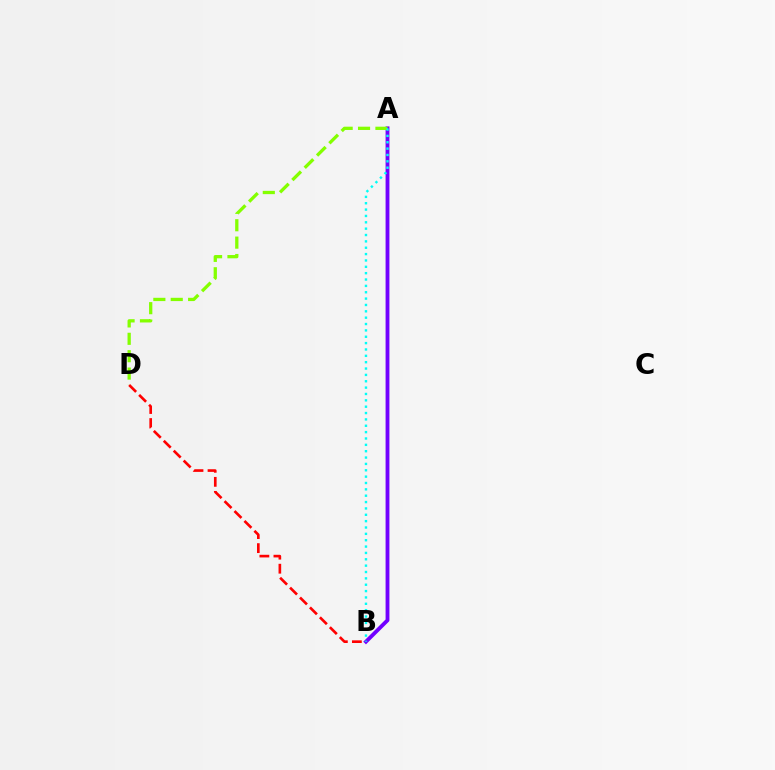{('A', 'B'): [{'color': '#7200ff', 'line_style': 'solid', 'thickness': 2.76}, {'color': '#00fff6', 'line_style': 'dotted', 'thickness': 1.73}], ('A', 'D'): [{'color': '#84ff00', 'line_style': 'dashed', 'thickness': 2.36}], ('B', 'D'): [{'color': '#ff0000', 'line_style': 'dashed', 'thickness': 1.91}]}